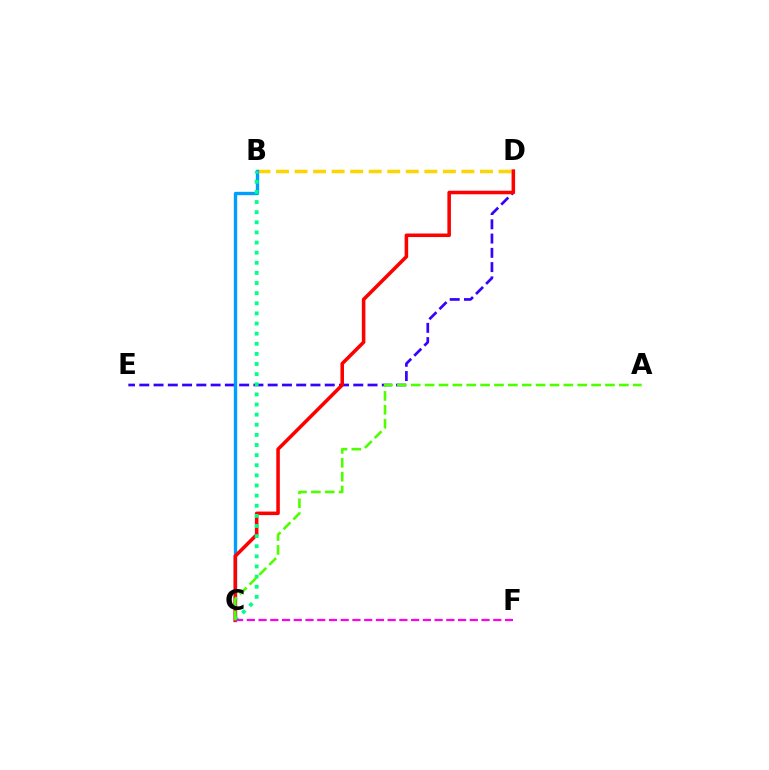{('B', 'D'): [{'color': '#ffd500', 'line_style': 'dashed', 'thickness': 2.52}], ('D', 'E'): [{'color': '#3700ff', 'line_style': 'dashed', 'thickness': 1.94}], ('B', 'C'): [{'color': '#009eff', 'line_style': 'solid', 'thickness': 2.42}, {'color': '#00ff86', 'line_style': 'dotted', 'thickness': 2.75}], ('C', 'D'): [{'color': '#ff0000', 'line_style': 'solid', 'thickness': 2.55}], ('C', 'F'): [{'color': '#ff00ed', 'line_style': 'dashed', 'thickness': 1.59}], ('A', 'C'): [{'color': '#4fff00', 'line_style': 'dashed', 'thickness': 1.88}]}